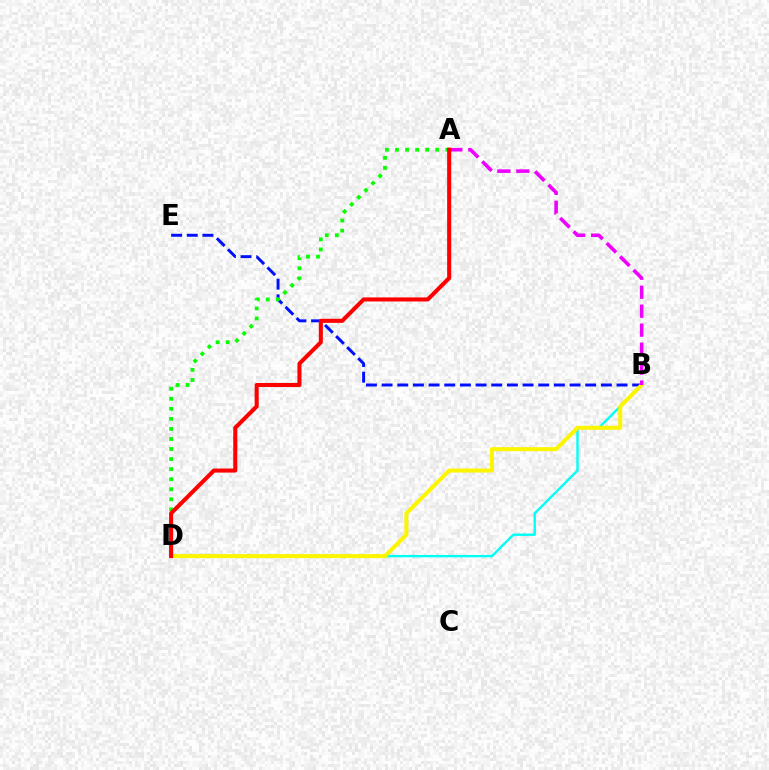{('B', 'E'): [{'color': '#0010ff', 'line_style': 'dashed', 'thickness': 2.13}], ('B', 'D'): [{'color': '#00fff6', 'line_style': 'solid', 'thickness': 1.72}, {'color': '#fcf500', 'line_style': 'solid', 'thickness': 2.9}], ('A', 'D'): [{'color': '#08ff00', 'line_style': 'dotted', 'thickness': 2.73}, {'color': '#ff0000', 'line_style': 'solid', 'thickness': 2.92}], ('A', 'B'): [{'color': '#ee00ff', 'line_style': 'dashed', 'thickness': 2.58}]}